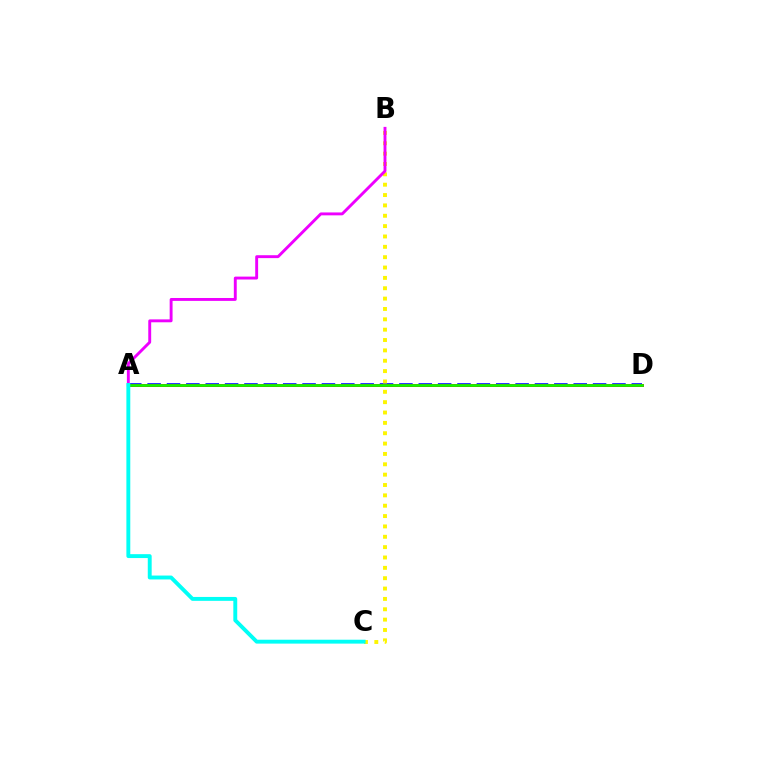{('A', 'D'): [{'color': '#0010ff', 'line_style': 'dashed', 'thickness': 2.63}, {'color': '#ff0000', 'line_style': 'solid', 'thickness': 2.08}, {'color': '#08ff00', 'line_style': 'solid', 'thickness': 1.89}], ('B', 'C'): [{'color': '#fcf500', 'line_style': 'dotted', 'thickness': 2.81}], ('A', 'B'): [{'color': '#ee00ff', 'line_style': 'solid', 'thickness': 2.09}], ('A', 'C'): [{'color': '#00fff6', 'line_style': 'solid', 'thickness': 2.81}]}